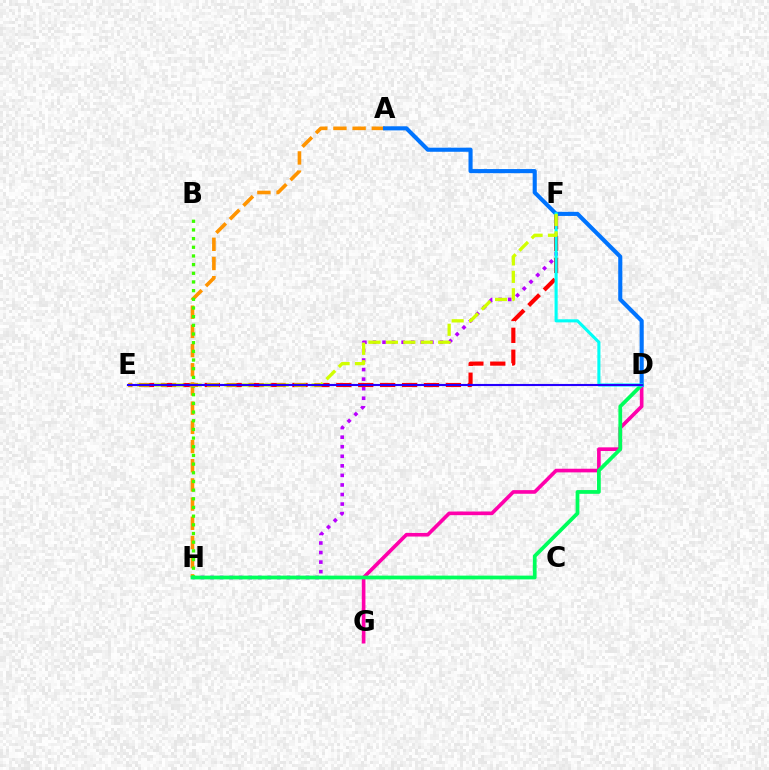{('F', 'H'): [{'color': '#b900ff', 'line_style': 'dotted', 'thickness': 2.6}], ('A', 'H'): [{'color': '#ff9400', 'line_style': 'dashed', 'thickness': 2.61}], ('D', 'G'): [{'color': '#ff00ac', 'line_style': 'solid', 'thickness': 2.62}], ('B', 'H'): [{'color': '#3dff00', 'line_style': 'dotted', 'thickness': 2.36}], ('D', 'H'): [{'color': '#00ff5c', 'line_style': 'solid', 'thickness': 2.71}], ('E', 'F'): [{'color': '#ff0000', 'line_style': 'dashed', 'thickness': 2.98}, {'color': '#d1ff00', 'line_style': 'dashed', 'thickness': 2.37}], ('A', 'D'): [{'color': '#0074ff', 'line_style': 'solid', 'thickness': 2.95}], ('D', 'F'): [{'color': '#00fff6', 'line_style': 'solid', 'thickness': 2.23}], ('D', 'E'): [{'color': '#2500ff', 'line_style': 'solid', 'thickness': 1.52}]}